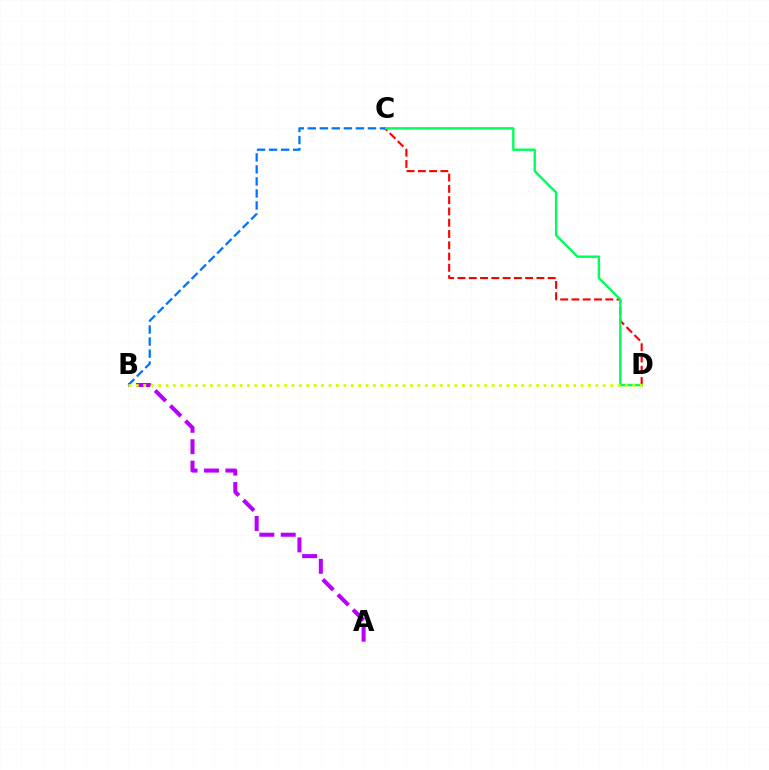{('C', 'D'): [{'color': '#ff0000', 'line_style': 'dashed', 'thickness': 1.53}, {'color': '#00ff5c', 'line_style': 'solid', 'thickness': 1.73}], ('A', 'B'): [{'color': '#b900ff', 'line_style': 'dashed', 'thickness': 2.91}], ('B', 'C'): [{'color': '#0074ff', 'line_style': 'dashed', 'thickness': 1.63}], ('B', 'D'): [{'color': '#d1ff00', 'line_style': 'dotted', 'thickness': 2.01}]}